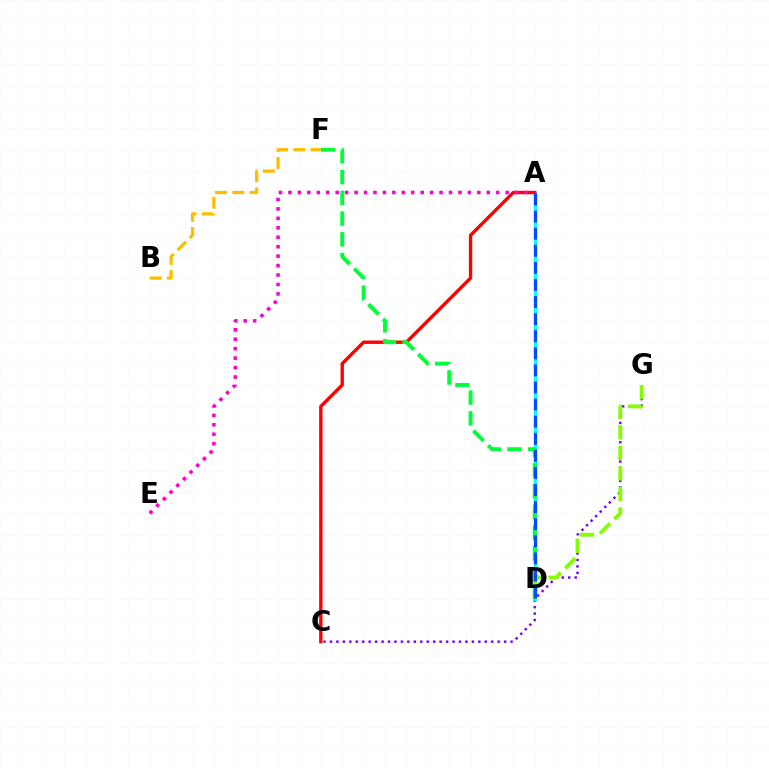{('C', 'G'): [{'color': '#7200ff', 'line_style': 'dotted', 'thickness': 1.75}], ('A', 'D'): [{'color': '#00fff6', 'line_style': 'solid', 'thickness': 2.39}, {'color': '#004bff', 'line_style': 'dashed', 'thickness': 2.32}], ('A', 'C'): [{'color': '#ff0000', 'line_style': 'solid', 'thickness': 2.43}], ('D', 'G'): [{'color': '#84ff00', 'line_style': 'dashed', 'thickness': 2.79}], ('A', 'E'): [{'color': '#ff00cf', 'line_style': 'dotted', 'thickness': 2.57}], ('B', 'F'): [{'color': '#ffbd00', 'line_style': 'dashed', 'thickness': 2.35}], ('D', 'F'): [{'color': '#00ff39', 'line_style': 'dashed', 'thickness': 2.82}]}